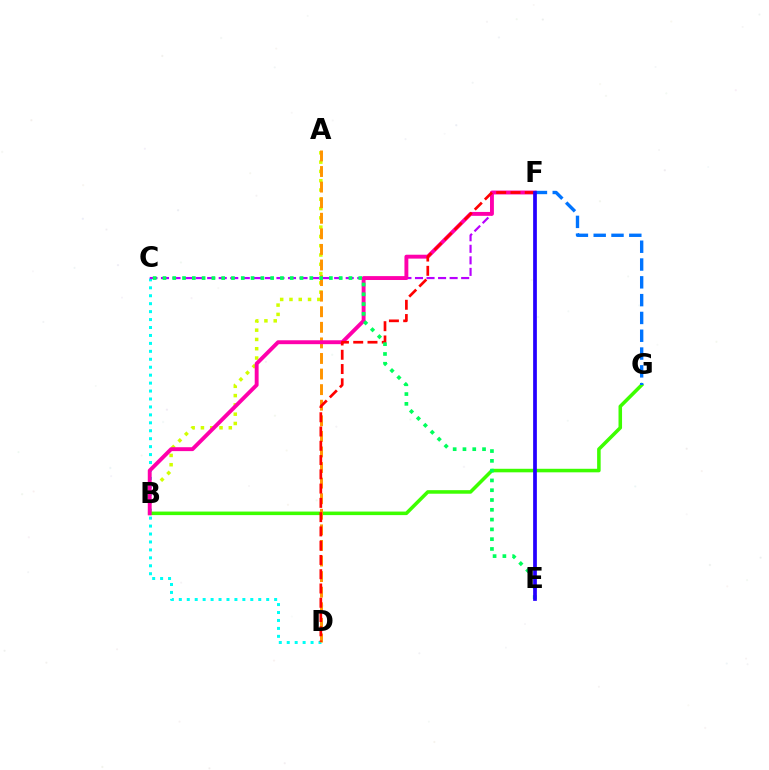{('C', 'D'): [{'color': '#00fff6', 'line_style': 'dotted', 'thickness': 2.16}], ('C', 'F'): [{'color': '#b900ff', 'line_style': 'dashed', 'thickness': 1.57}], ('A', 'B'): [{'color': '#d1ff00', 'line_style': 'dotted', 'thickness': 2.52}], ('B', 'G'): [{'color': '#3dff00', 'line_style': 'solid', 'thickness': 2.55}], ('A', 'D'): [{'color': '#ff9400', 'line_style': 'dashed', 'thickness': 2.12}], ('B', 'F'): [{'color': '#ff00ac', 'line_style': 'solid', 'thickness': 2.8}], ('D', 'F'): [{'color': '#ff0000', 'line_style': 'dashed', 'thickness': 1.94}], ('F', 'G'): [{'color': '#0074ff', 'line_style': 'dashed', 'thickness': 2.42}], ('C', 'E'): [{'color': '#00ff5c', 'line_style': 'dotted', 'thickness': 2.66}], ('E', 'F'): [{'color': '#2500ff', 'line_style': 'solid', 'thickness': 2.69}]}